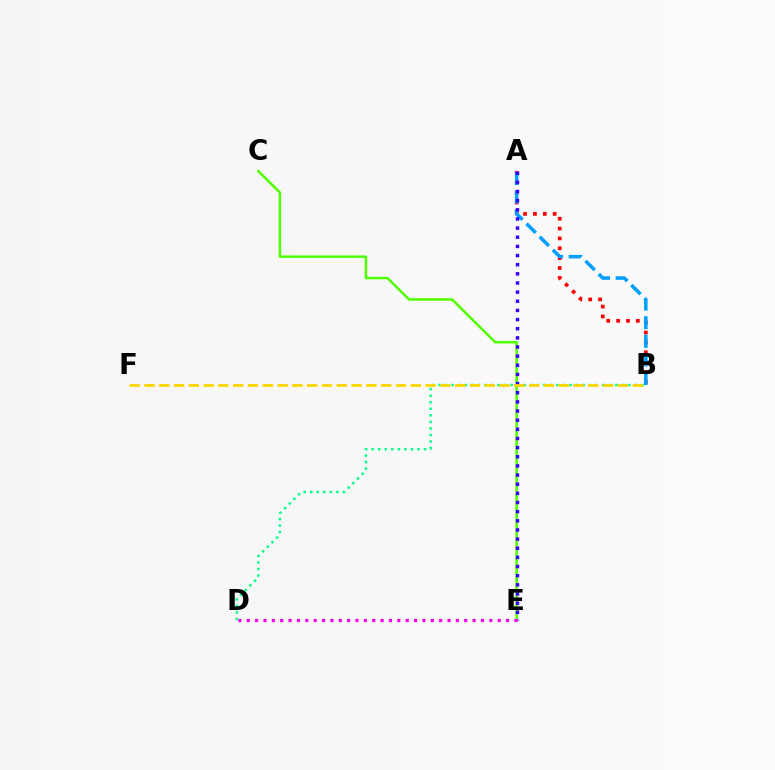{('C', 'E'): [{'color': '#4fff00', 'line_style': 'solid', 'thickness': 1.8}], ('A', 'B'): [{'color': '#ff0000', 'line_style': 'dotted', 'thickness': 2.68}, {'color': '#009eff', 'line_style': 'dashed', 'thickness': 2.53}], ('B', 'D'): [{'color': '#00ff86', 'line_style': 'dotted', 'thickness': 1.78}], ('A', 'E'): [{'color': '#3700ff', 'line_style': 'dotted', 'thickness': 2.49}], ('B', 'F'): [{'color': '#ffd500', 'line_style': 'dashed', 'thickness': 2.01}], ('D', 'E'): [{'color': '#ff00ed', 'line_style': 'dotted', 'thickness': 2.27}]}